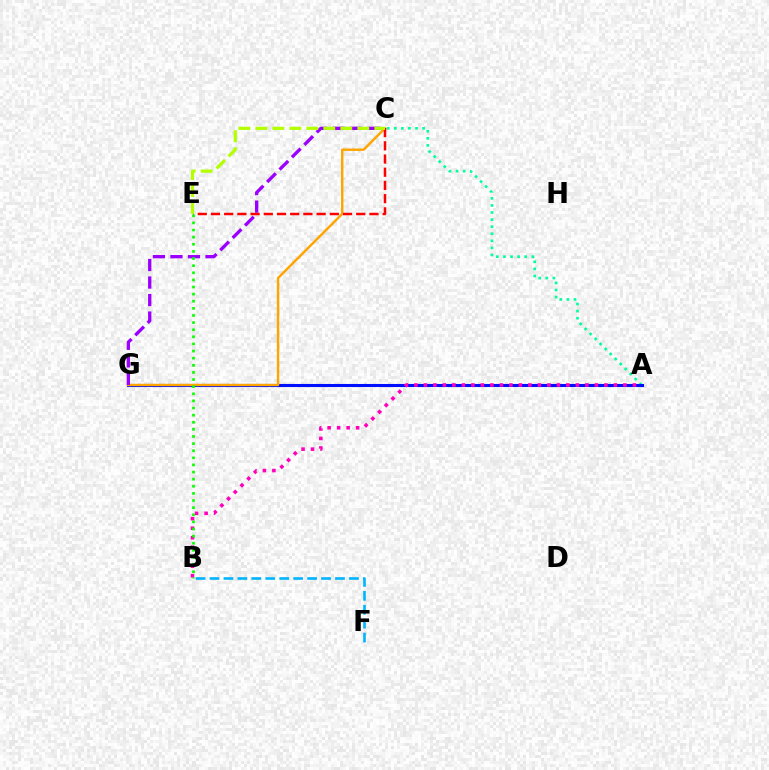{('A', 'C'): [{'color': '#00ff9d', 'line_style': 'dotted', 'thickness': 1.92}], ('A', 'G'): [{'color': '#0010ff', 'line_style': 'solid', 'thickness': 2.21}], ('A', 'B'): [{'color': '#ff00bd', 'line_style': 'dotted', 'thickness': 2.58}], ('C', 'G'): [{'color': '#ffa500', 'line_style': 'solid', 'thickness': 1.75}, {'color': '#9b00ff', 'line_style': 'dashed', 'thickness': 2.38}], ('C', 'E'): [{'color': '#ff0000', 'line_style': 'dashed', 'thickness': 1.79}, {'color': '#b3ff00', 'line_style': 'dashed', 'thickness': 2.31}], ('B', 'F'): [{'color': '#00b5ff', 'line_style': 'dashed', 'thickness': 1.89}], ('B', 'E'): [{'color': '#08ff00', 'line_style': 'dotted', 'thickness': 1.93}]}